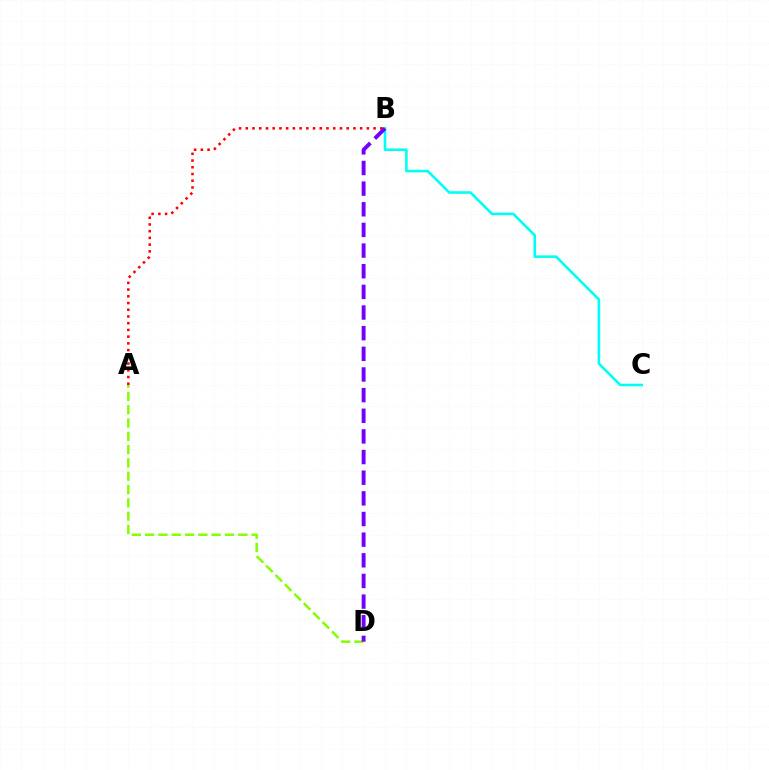{('A', 'D'): [{'color': '#84ff00', 'line_style': 'dashed', 'thickness': 1.81}], ('A', 'B'): [{'color': '#ff0000', 'line_style': 'dotted', 'thickness': 1.83}], ('B', 'C'): [{'color': '#00fff6', 'line_style': 'solid', 'thickness': 1.86}], ('B', 'D'): [{'color': '#7200ff', 'line_style': 'dashed', 'thickness': 2.81}]}